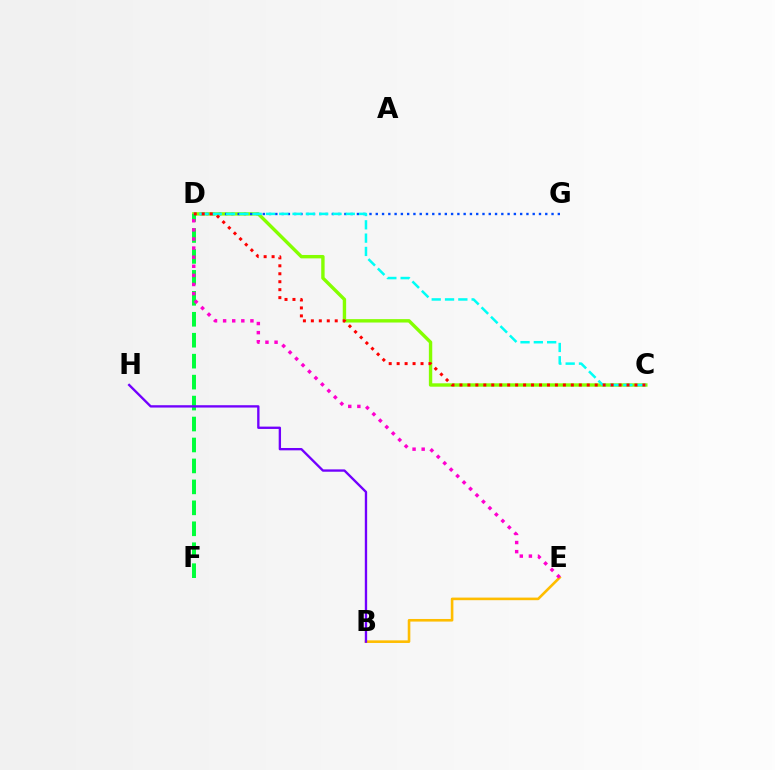{('C', 'D'): [{'color': '#84ff00', 'line_style': 'solid', 'thickness': 2.44}, {'color': '#00fff6', 'line_style': 'dashed', 'thickness': 1.81}, {'color': '#ff0000', 'line_style': 'dotted', 'thickness': 2.16}], ('D', 'F'): [{'color': '#00ff39', 'line_style': 'dashed', 'thickness': 2.85}], ('D', 'G'): [{'color': '#004bff', 'line_style': 'dotted', 'thickness': 1.71}], ('B', 'E'): [{'color': '#ffbd00', 'line_style': 'solid', 'thickness': 1.88}], ('D', 'E'): [{'color': '#ff00cf', 'line_style': 'dotted', 'thickness': 2.47}], ('B', 'H'): [{'color': '#7200ff', 'line_style': 'solid', 'thickness': 1.69}]}